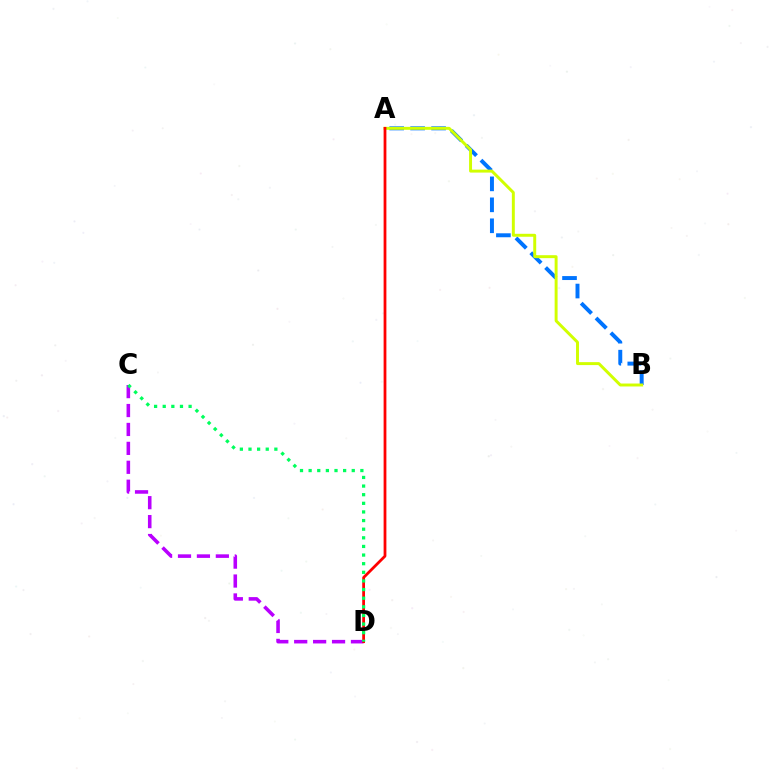{('A', 'B'): [{'color': '#0074ff', 'line_style': 'dashed', 'thickness': 2.85}, {'color': '#d1ff00', 'line_style': 'solid', 'thickness': 2.13}], ('C', 'D'): [{'color': '#b900ff', 'line_style': 'dashed', 'thickness': 2.57}, {'color': '#00ff5c', 'line_style': 'dotted', 'thickness': 2.34}], ('A', 'D'): [{'color': '#ff0000', 'line_style': 'solid', 'thickness': 2.0}]}